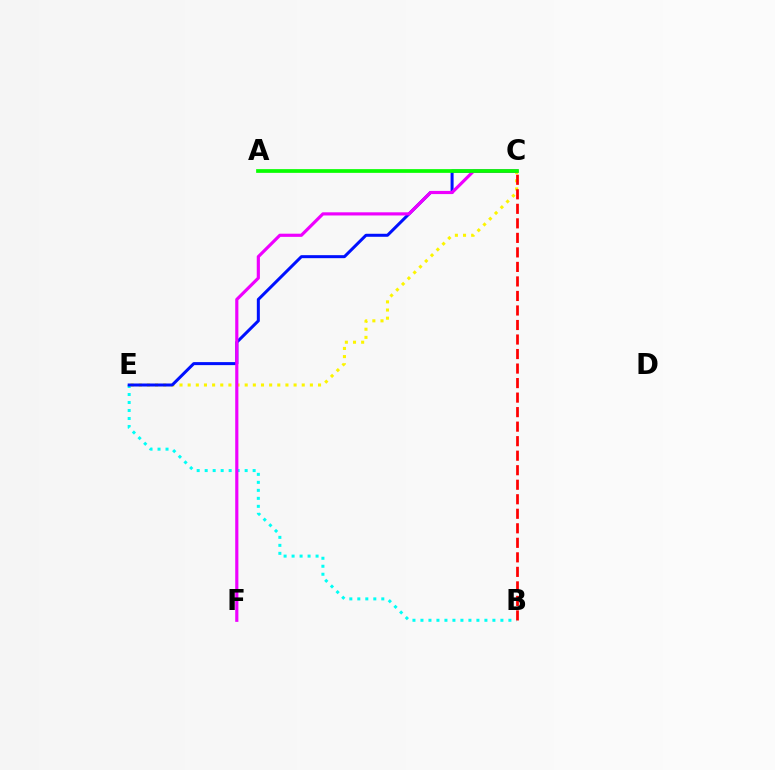{('B', 'E'): [{'color': '#00fff6', 'line_style': 'dotted', 'thickness': 2.17}], ('C', 'E'): [{'color': '#fcf500', 'line_style': 'dotted', 'thickness': 2.21}, {'color': '#0010ff', 'line_style': 'solid', 'thickness': 2.17}], ('B', 'C'): [{'color': '#ff0000', 'line_style': 'dashed', 'thickness': 1.97}], ('C', 'F'): [{'color': '#ee00ff', 'line_style': 'solid', 'thickness': 2.28}], ('A', 'C'): [{'color': '#08ff00', 'line_style': 'solid', 'thickness': 2.67}]}